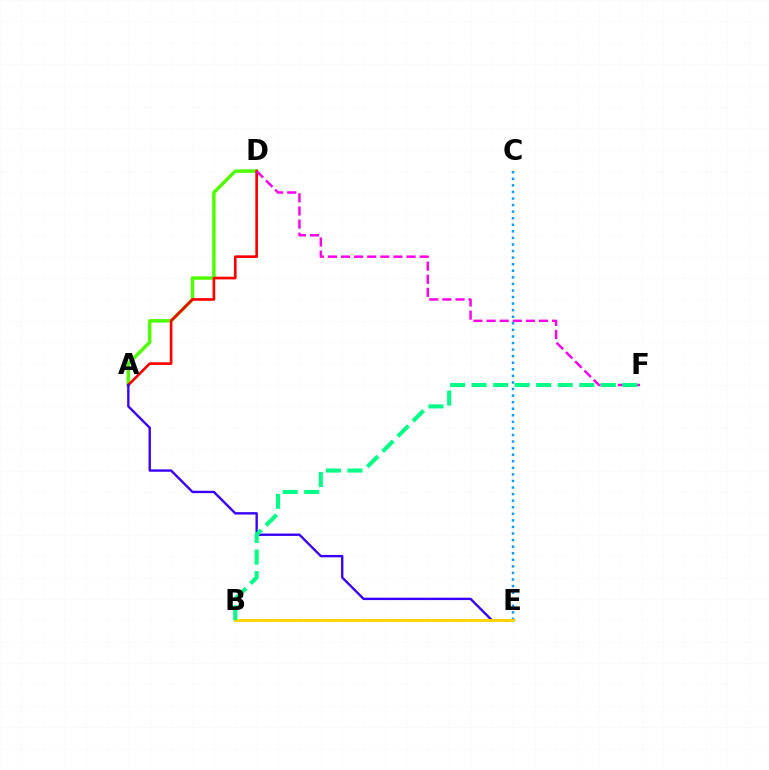{('A', 'D'): [{'color': '#4fff00', 'line_style': 'solid', 'thickness': 2.48}, {'color': '#ff0000', 'line_style': 'solid', 'thickness': 1.92}], ('C', 'E'): [{'color': '#009eff', 'line_style': 'dotted', 'thickness': 1.78}], ('D', 'F'): [{'color': '#ff00ed', 'line_style': 'dashed', 'thickness': 1.78}], ('A', 'E'): [{'color': '#3700ff', 'line_style': 'solid', 'thickness': 1.71}], ('B', 'E'): [{'color': '#ffd500', 'line_style': 'solid', 'thickness': 2.08}], ('B', 'F'): [{'color': '#00ff86', 'line_style': 'dashed', 'thickness': 2.92}]}